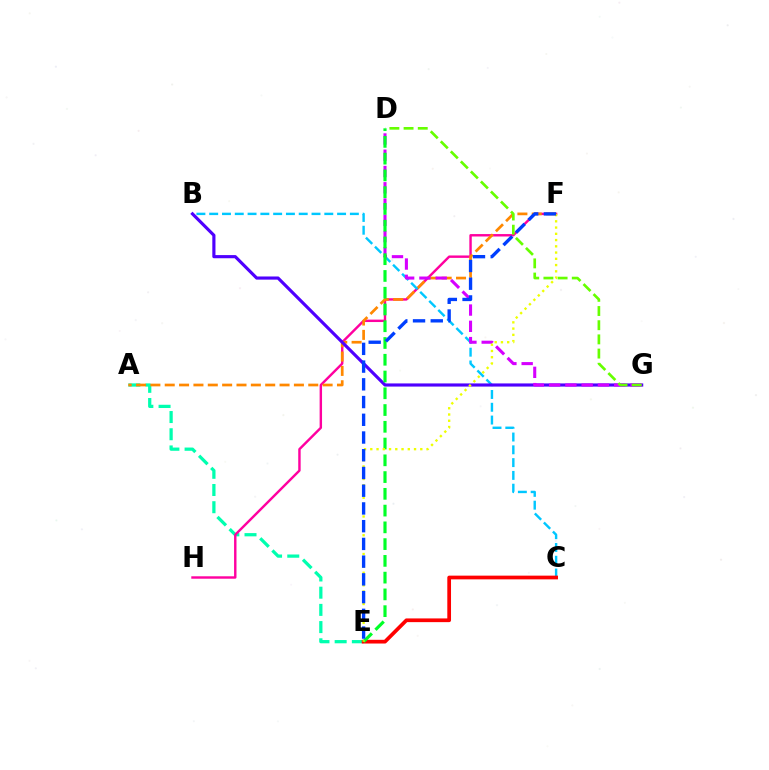{('A', 'E'): [{'color': '#00ffaf', 'line_style': 'dashed', 'thickness': 2.34}], ('F', 'H'): [{'color': '#ff00a0', 'line_style': 'solid', 'thickness': 1.74}], ('A', 'F'): [{'color': '#ff8800', 'line_style': 'dashed', 'thickness': 1.95}], ('B', 'C'): [{'color': '#00c7ff', 'line_style': 'dashed', 'thickness': 1.74}], ('C', 'E'): [{'color': '#ff0000', 'line_style': 'solid', 'thickness': 2.68}], ('B', 'G'): [{'color': '#4f00ff', 'line_style': 'solid', 'thickness': 2.27}], ('D', 'G'): [{'color': '#d600ff', 'line_style': 'dashed', 'thickness': 2.21}, {'color': '#66ff00', 'line_style': 'dashed', 'thickness': 1.93}], ('D', 'E'): [{'color': '#00ff27', 'line_style': 'dashed', 'thickness': 2.28}], ('E', 'F'): [{'color': '#eeff00', 'line_style': 'dotted', 'thickness': 1.7}, {'color': '#003fff', 'line_style': 'dashed', 'thickness': 2.41}]}